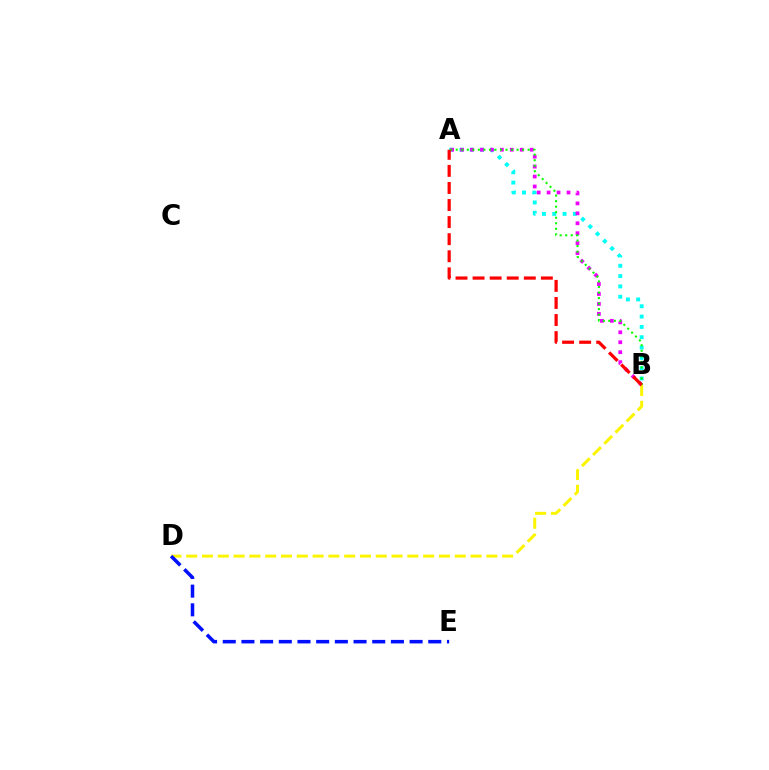{('B', 'D'): [{'color': '#fcf500', 'line_style': 'dashed', 'thickness': 2.15}], ('A', 'B'): [{'color': '#00fff6', 'line_style': 'dotted', 'thickness': 2.8}, {'color': '#ee00ff', 'line_style': 'dotted', 'thickness': 2.7}, {'color': '#08ff00', 'line_style': 'dotted', 'thickness': 1.5}, {'color': '#ff0000', 'line_style': 'dashed', 'thickness': 2.32}], ('D', 'E'): [{'color': '#0010ff', 'line_style': 'dashed', 'thickness': 2.54}]}